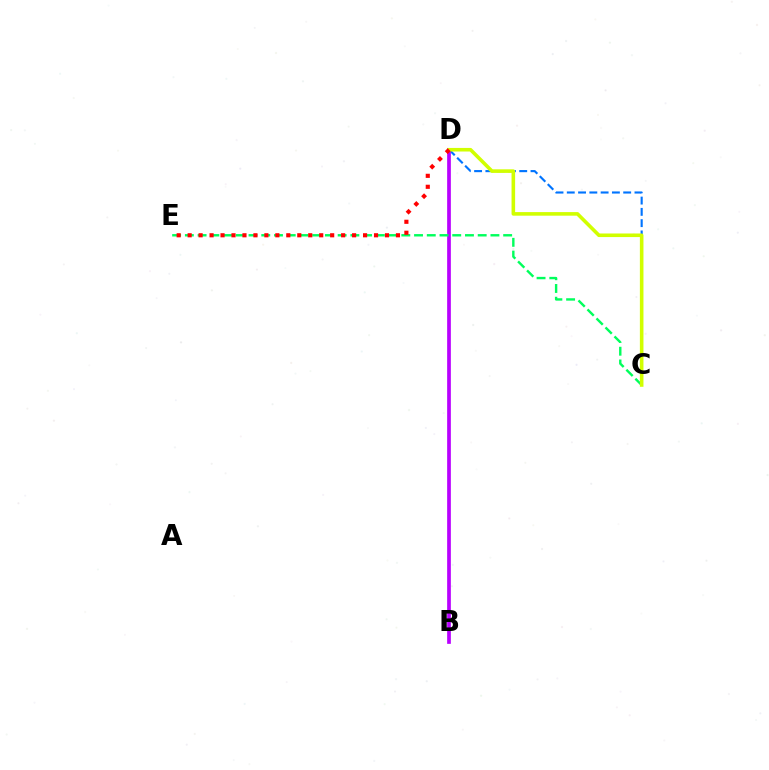{('C', 'D'): [{'color': '#0074ff', 'line_style': 'dashed', 'thickness': 1.53}, {'color': '#d1ff00', 'line_style': 'solid', 'thickness': 2.58}], ('B', 'D'): [{'color': '#b900ff', 'line_style': 'solid', 'thickness': 2.67}], ('C', 'E'): [{'color': '#00ff5c', 'line_style': 'dashed', 'thickness': 1.73}], ('D', 'E'): [{'color': '#ff0000', 'line_style': 'dotted', 'thickness': 2.98}]}